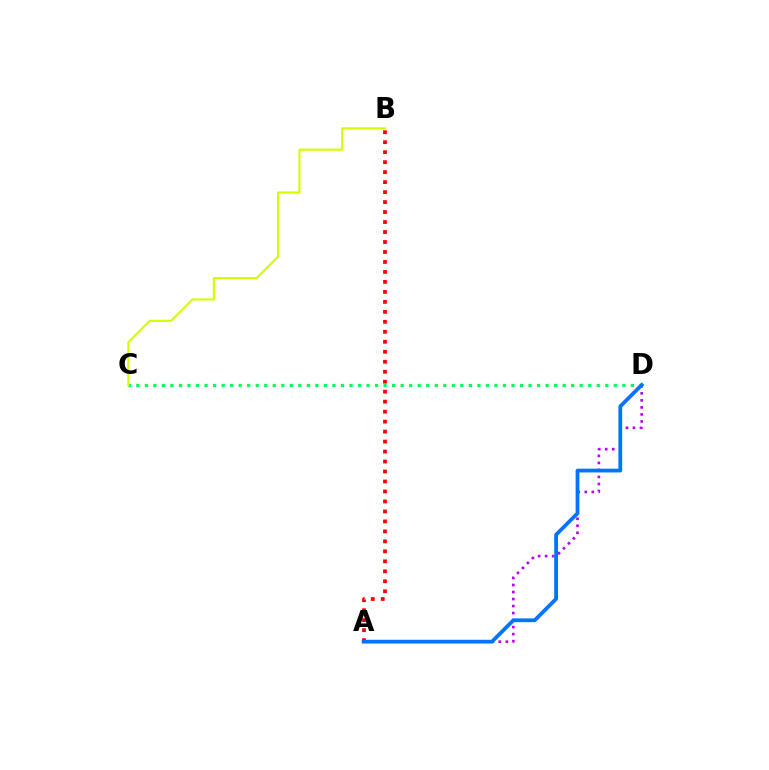{('A', 'D'): [{'color': '#b900ff', 'line_style': 'dotted', 'thickness': 1.91}, {'color': '#0074ff', 'line_style': 'solid', 'thickness': 2.71}], ('A', 'B'): [{'color': '#ff0000', 'line_style': 'dotted', 'thickness': 2.71}], ('C', 'D'): [{'color': '#00ff5c', 'line_style': 'dotted', 'thickness': 2.32}], ('B', 'C'): [{'color': '#d1ff00', 'line_style': 'solid', 'thickness': 1.54}]}